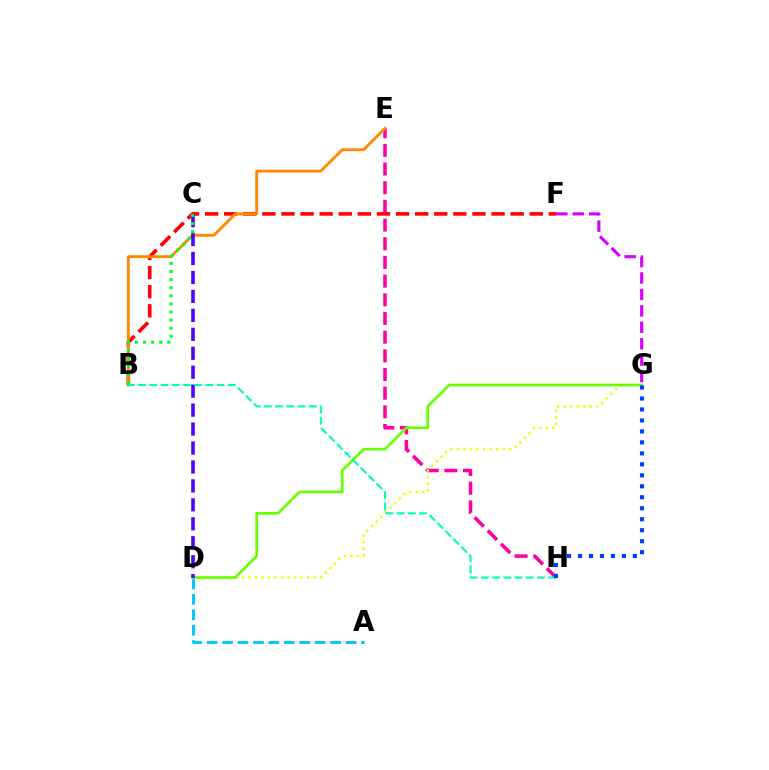{('E', 'H'): [{'color': '#ff00a0', 'line_style': 'dashed', 'thickness': 2.54}], ('F', 'G'): [{'color': '#d600ff', 'line_style': 'dashed', 'thickness': 2.23}], ('D', 'G'): [{'color': '#eeff00', 'line_style': 'dotted', 'thickness': 1.77}, {'color': '#66ff00', 'line_style': 'solid', 'thickness': 1.93}], ('B', 'F'): [{'color': '#ff0000', 'line_style': 'dashed', 'thickness': 2.59}], ('A', 'D'): [{'color': '#00c7ff', 'line_style': 'dashed', 'thickness': 2.1}], ('B', 'E'): [{'color': '#ff8800', 'line_style': 'solid', 'thickness': 2.04}], ('C', 'D'): [{'color': '#4f00ff', 'line_style': 'dashed', 'thickness': 2.57}], ('B', 'H'): [{'color': '#00ffaf', 'line_style': 'dashed', 'thickness': 1.52}], ('G', 'H'): [{'color': '#003fff', 'line_style': 'dotted', 'thickness': 2.98}], ('B', 'C'): [{'color': '#00ff27', 'line_style': 'dotted', 'thickness': 2.2}]}